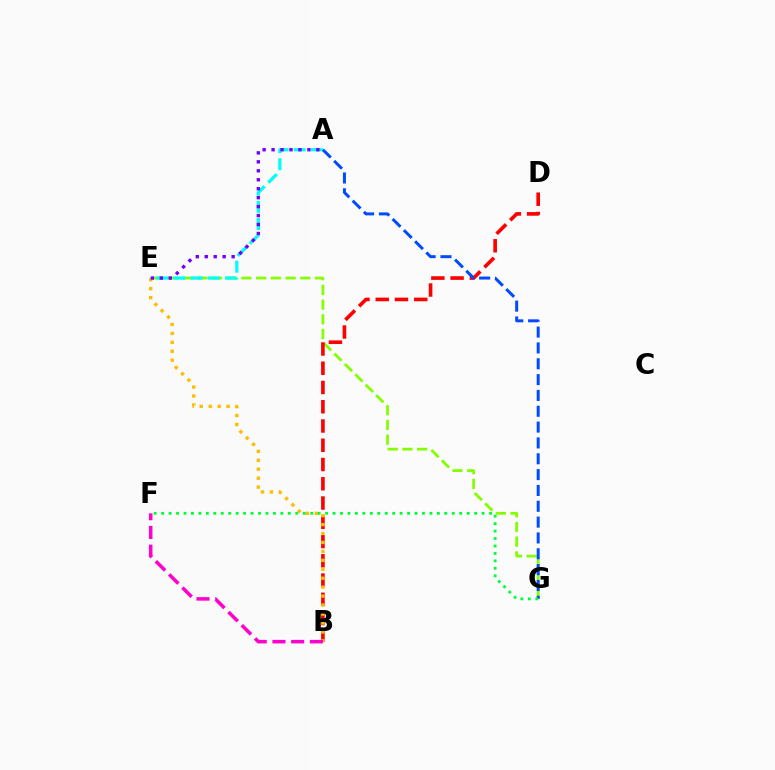{('E', 'G'): [{'color': '#84ff00', 'line_style': 'dashed', 'thickness': 2.0}], ('A', 'E'): [{'color': '#00fff6', 'line_style': 'dashed', 'thickness': 2.34}, {'color': '#7200ff', 'line_style': 'dotted', 'thickness': 2.43}], ('B', 'D'): [{'color': '#ff0000', 'line_style': 'dashed', 'thickness': 2.62}], ('B', 'E'): [{'color': '#ffbd00', 'line_style': 'dotted', 'thickness': 2.43}], ('A', 'G'): [{'color': '#004bff', 'line_style': 'dashed', 'thickness': 2.15}], ('B', 'F'): [{'color': '#ff00cf', 'line_style': 'dashed', 'thickness': 2.54}], ('F', 'G'): [{'color': '#00ff39', 'line_style': 'dotted', 'thickness': 2.02}]}